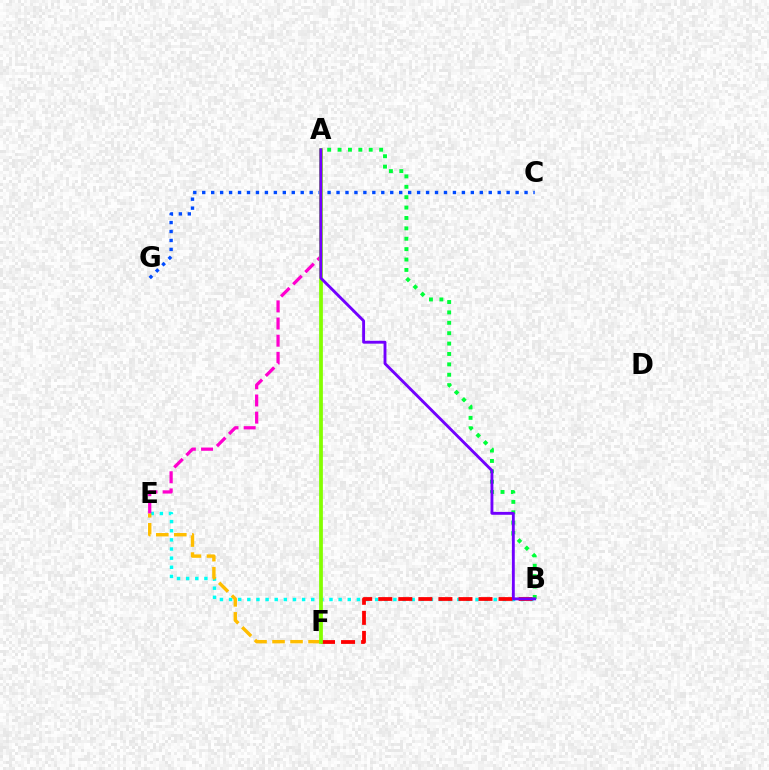{('B', 'E'): [{'color': '#00fff6', 'line_style': 'dotted', 'thickness': 2.48}], ('E', 'F'): [{'color': '#ffbd00', 'line_style': 'dashed', 'thickness': 2.45}], ('B', 'F'): [{'color': '#ff0000', 'line_style': 'dashed', 'thickness': 2.72}], ('A', 'B'): [{'color': '#00ff39', 'line_style': 'dotted', 'thickness': 2.82}, {'color': '#7200ff', 'line_style': 'solid', 'thickness': 2.07}], ('C', 'G'): [{'color': '#004bff', 'line_style': 'dotted', 'thickness': 2.43}], ('A', 'E'): [{'color': '#ff00cf', 'line_style': 'dashed', 'thickness': 2.33}], ('A', 'F'): [{'color': '#84ff00', 'line_style': 'solid', 'thickness': 2.71}]}